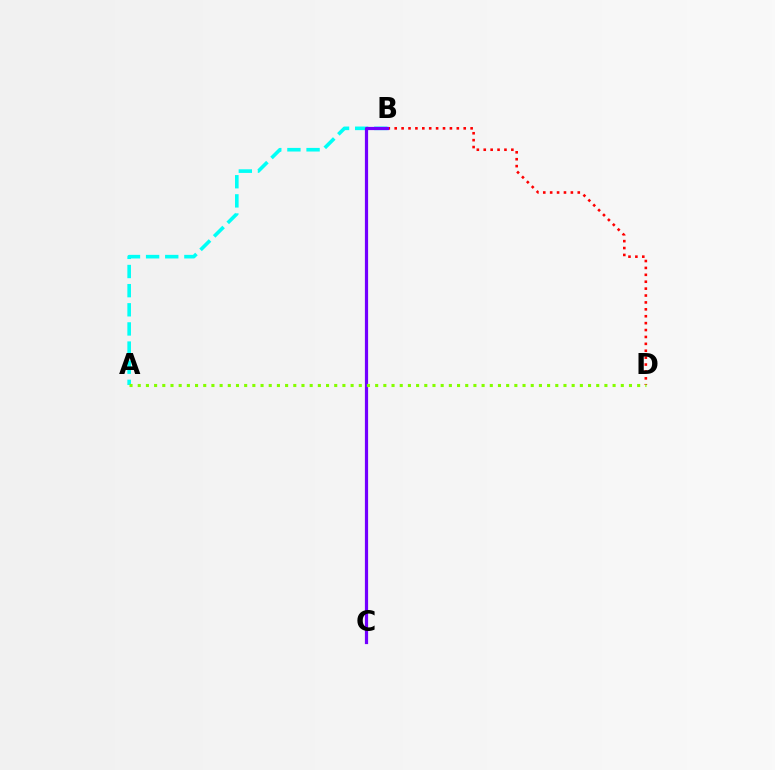{('A', 'B'): [{'color': '#00fff6', 'line_style': 'dashed', 'thickness': 2.6}], ('B', 'D'): [{'color': '#ff0000', 'line_style': 'dotted', 'thickness': 1.88}], ('B', 'C'): [{'color': '#7200ff', 'line_style': 'solid', 'thickness': 2.31}], ('A', 'D'): [{'color': '#84ff00', 'line_style': 'dotted', 'thickness': 2.22}]}